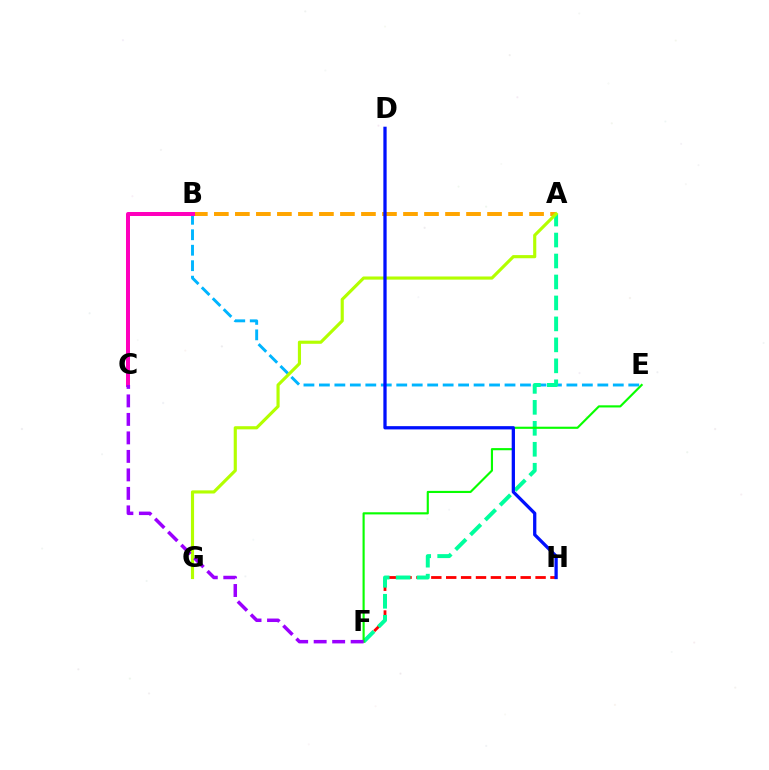{('F', 'H'): [{'color': '#ff0000', 'line_style': 'dashed', 'thickness': 2.02}], ('B', 'E'): [{'color': '#00b5ff', 'line_style': 'dashed', 'thickness': 2.1}], ('A', 'F'): [{'color': '#00ff9d', 'line_style': 'dashed', 'thickness': 2.85}], ('E', 'F'): [{'color': '#08ff00', 'line_style': 'solid', 'thickness': 1.54}], ('A', 'B'): [{'color': '#ffa500', 'line_style': 'dashed', 'thickness': 2.85}], ('A', 'G'): [{'color': '#b3ff00', 'line_style': 'solid', 'thickness': 2.26}], ('B', 'C'): [{'color': '#ff00bd', 'line_style': 'solid', 'thickness': 2.88}], ('C', 'F'): [{'color': '#9b00ff', 'line_style': 'dashed', 'thickness': 2.51}], ('D', 'H'): [{'color': '#0010ff', 'line_style': 'solid', 'thickness': 2.35}]}